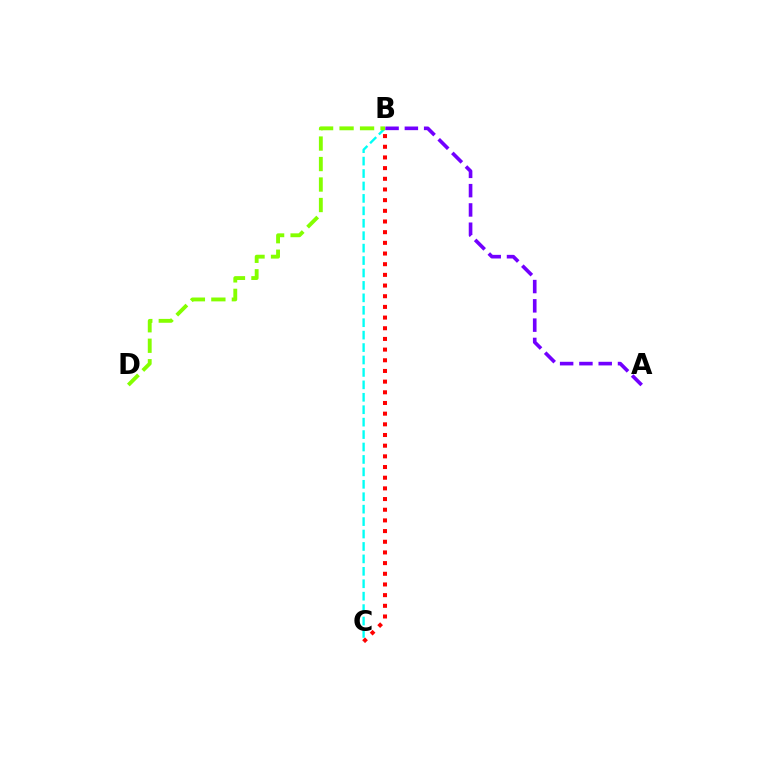{('B', 'C'): [{'color': '#ff0000', 'line_style': 'dotted', 'thickness': 2.9}, {'color': '#00fff6', 'line_style': 'dashed', 'thickness': 1.69}], ('A', 'B'): [{'color': '#7200ff', 'line_style': 'dashed', 'thickness': 2.62}], ('B', 'D'): [{'color': '#84ff00', 'line_style': 'dashed', 'thickness': 2.78}]}